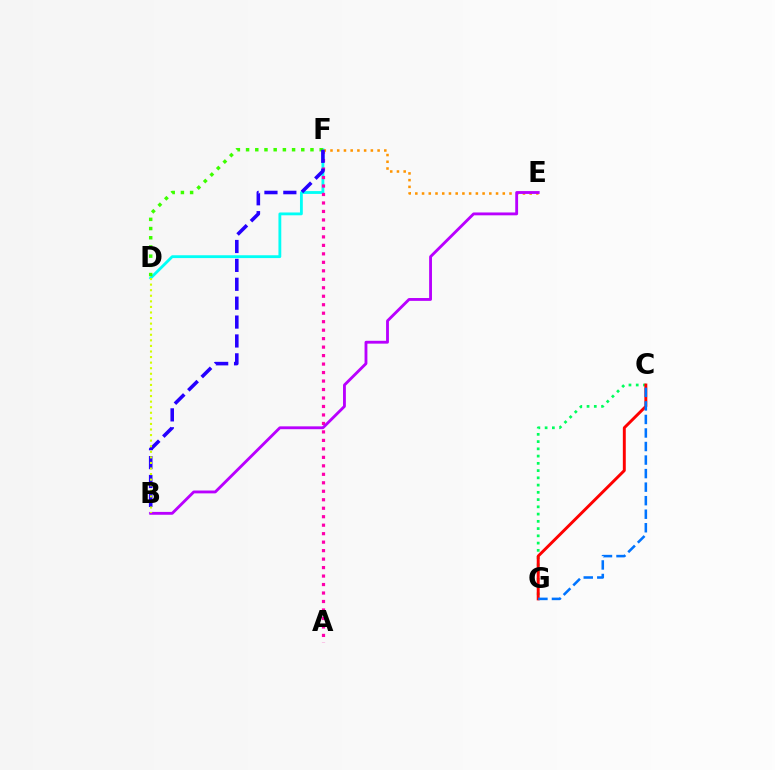{('D', 'F'): [{'color': '#00fff6', 'line_style': 'solid', 'thickness': 2.03}, {'color': '#3dff00', 'line_style': 'dotted', 'thickness': 2.5}], ('C', 'G'): [{'color': '#00ff5c', 'line_style': 'dotted', 'thickness': 1.97}, {'color': '#ff0000', 'line_style': 'solid', 'thickness': 2.11}, {'color': '#0074ff', 'line_style': 'dashed', 'thickness': 1.84}], ('A', 'F'): [{'color': '#ff00ac', 'line_style': 'dotted', 'thickness': 2.3}], ('E', 'F'): [{'color': '#ff9400', 'line_style': 'dotted', 'thickness': 1.83}], ('B', 'F'): [{'color': '#2500ff', 'line_style': 'dashed', 'thickness': 2.57}], ('B', 'E'): [{'color': '#b900ff', 'line_style': 'solid', 'thickness': 2.05}], ('B', 'D'): [{'color': '#d1ff00', 'line_style': 'dotted', 'thickness': 1.51}]}